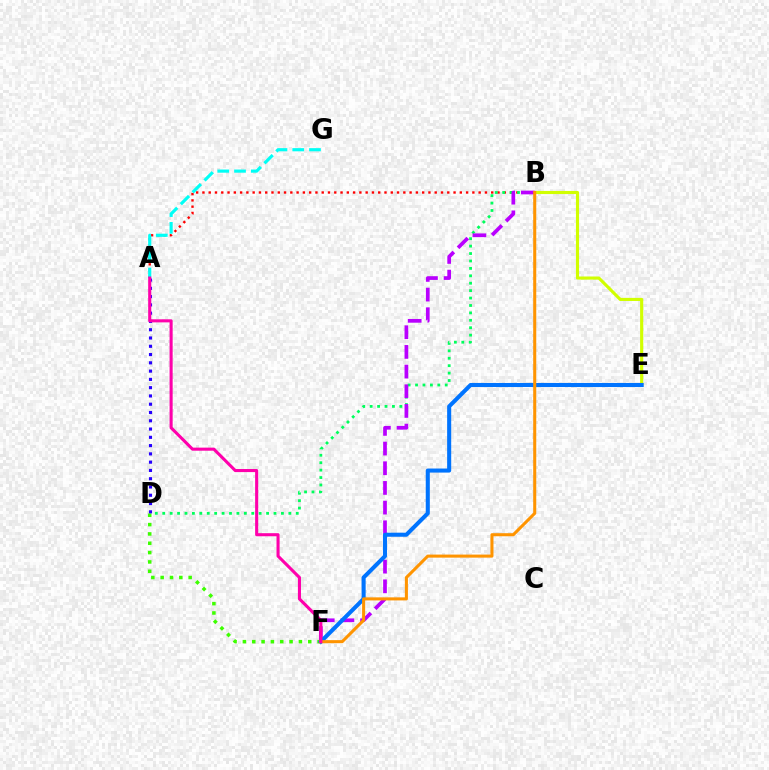{('A', 'B'): [{'color': '#ff0000', 'line_style': 'dotted', 'thickness': 1.71}], ('B', 'E'): [{'color': '#d1ff00', 'line_style': 'solid', 'thickness': 2.25}], ('B', 'D'): [{'color': '#00ff5c', 'line_style': 'dotted', 'thickness': 2.02}], ('A', 'G'): [{'color': '#00fff6', 'line_style': 'dashed', 'thickness': 2.28}], ('B', 'F'): [{'color': '#b900ff', 'line_style': 'dashed', 'thickness': 2.67}, {'color': '#ff9400', 'line_style': 'solid', 'thickness': 2.2}], ('D', 'F'): [{'color': '#3dff00', 'line_style': 'dotted', 'thickness': 2.54}], ('E', 'F'): [{'color': '#0074ff', 'line_style': 'solid', 'thickness': 2.93}], ('A', 'D'): [{'color': '#2500ff', 'line_style': 'dotted', 'thickness': 2.25}], ('A', 'F'): [{'color': '#ff00ac', 'line_style': 'solid', 'thickness': 2.22}]}